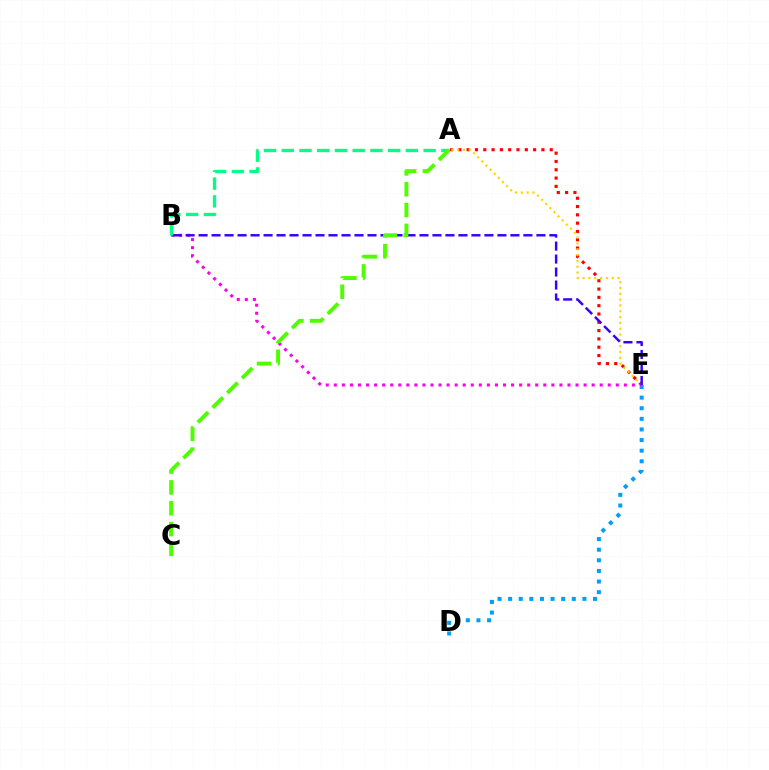{('A', 'E'): [{'color': '#ff0000', 'line_style': 'dotted', 'thickness': 2.26}, {'color': '#ffd500', 'line_style': 'dotted', 'thickness': 1.58}], ('D', 'E'): [{'color': '#009eff', 'line_style': 'dotted', 'thickness': 2.88}], ('B', 'E'): [{'color': '#ff00ed', 'line_style': 'dotted', 'thickness': 2.19}, {'color': '#3700ff', 'line_style': 'dashed', 'thickness': 1.77}], ('A', 'B'): [{'color': '#00ff86', 'line_style': 'dashed', 'thickness': 2.41}], ('A', 'C'): [{'color': '#4fff00', 'line_style': 'dashed', 'thickness': 2.83}]}